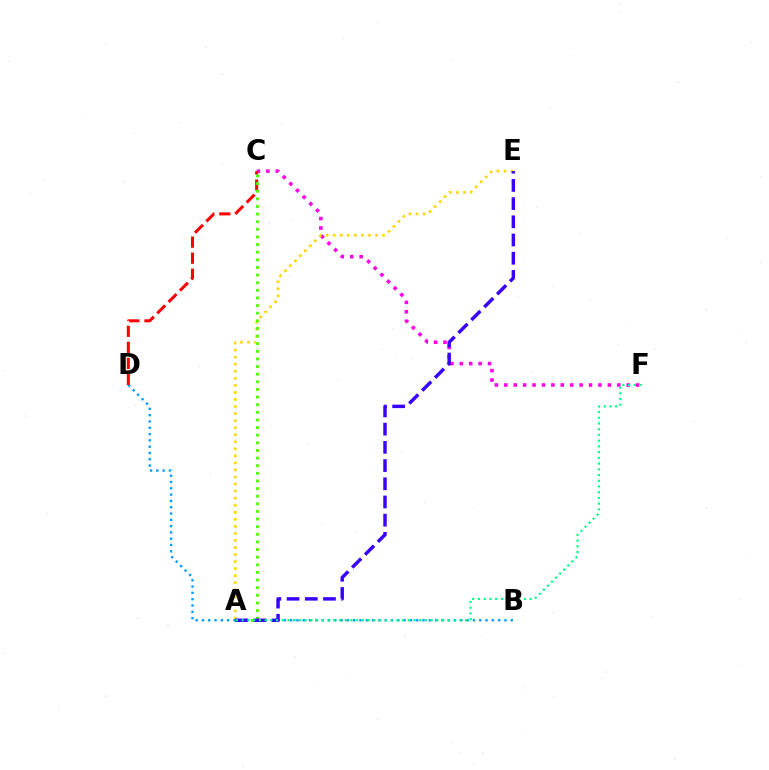{('C', 'F'): [{'color': '#ff00ed', 'line_style': 'dotted', 'thickness': 2.56}], ('A', 'E'): [{'color': '#ffd500', 'line_style': 'dotted', 'thickness': 1.91}, {'color': '#3700ff', 'line_style': 'dashed', 'thickness': 2.47}], ('B', 'D'): [{'color': '#009eff', 'line_style': 'dotted', 'thickness': 1.71}], ('C', 'D'): [{'color': '#ff0000', 'line_style': 'dashed', 'thickness': 2.18}], ('A', 'C'): [{'color': '#4fff00', 'line_style': 'dotted', 'thickness': 2.07}], ('A', 'F'): [{'color': '#00ff86', 'line_style': 'dotted', 'thickness': 1.56}]}